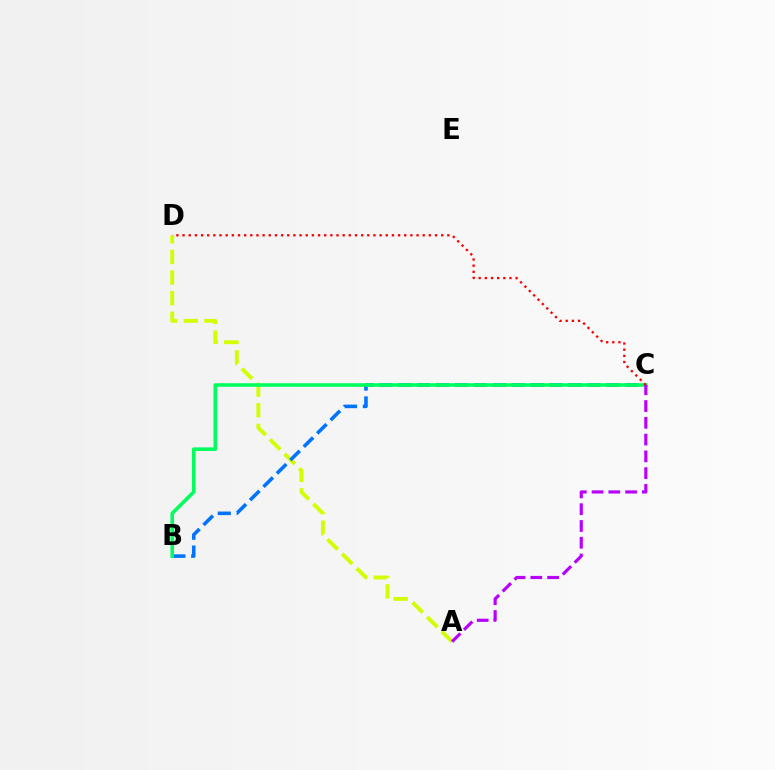{('A', 'D'): [{'color': '#d1ff00', 'line_style': 'dashed', 'thickness': 2.8}], ('B', 'C'): [{'color': '#0074ff', 'line_style': 'dashed', 'thickness': 2.57}, {'color': '#00ff5c', 'line_style': 'solid', 'thickness': 2.58}], ('C', 'D'): [{'color': '#ff0000', 'line_style': 'dotted', 'thickness': 1.67}], ('A', 'C'): [{'color': '#b900ff', 'line_style': 'dashed', 'thickness': 2.28}]}